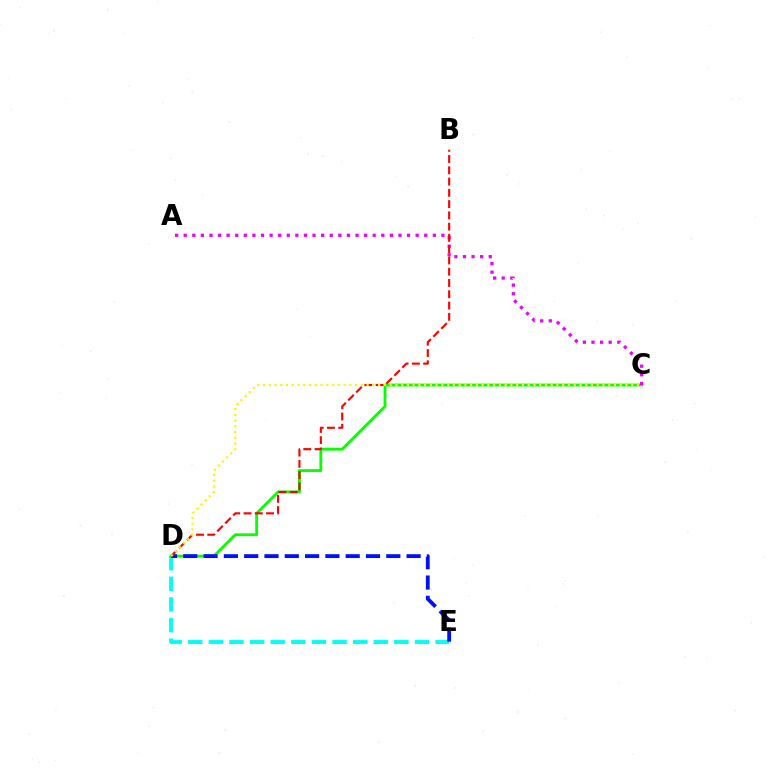{('D', 'E'): [{'color': '#00fff6', 'line_style': 'dashed', 'thickness': 2.8}, {'color': '#0010ff', 'line_style': 'dashed', 'thickness': 2.76}], ('C', 'D'): [{'color': '#08ff00', 'line_style': 'solid', 'thickness': 2.04}, {'color': '#fcf500', 'line_style': 'dotted', 'thickness': 1.56}], ('A', 'C'): [{'color': '#ee00ff', 'line_style': 'dotted', 'thickness': 2.33}], ('B', 'D'): [{'color': '#ff0000', 'line_style': 'dashed', 'thickness': 1.53}]}